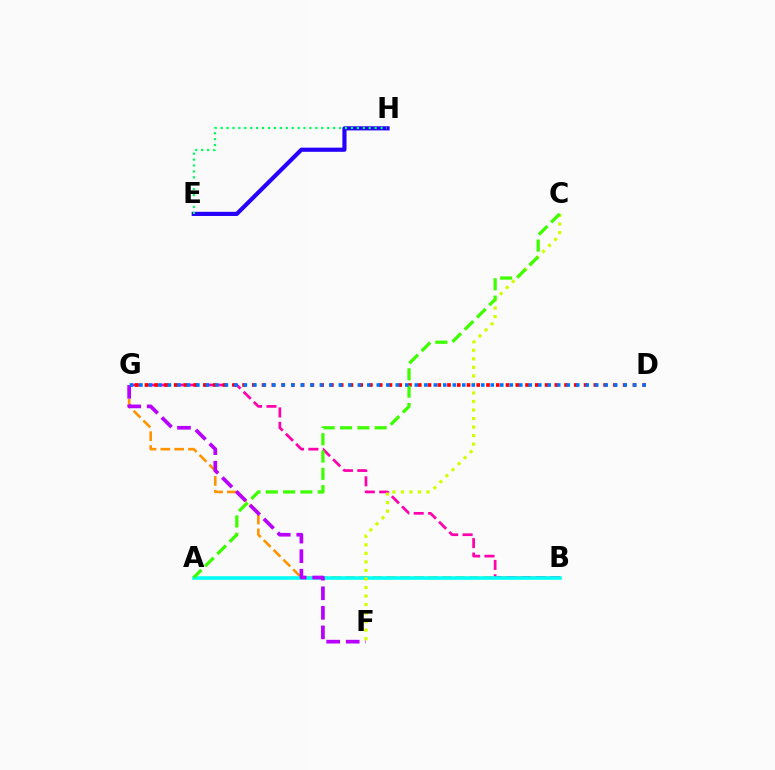{('E', 'H'): [{'color': '#2500ff', 'line_style': 'solid', 'thickness': 2.99}, {'color': '#00ff5c', 'line_style': 'dotted', 'thickness': 1.61}], ('B', 'G'): [{'color': '#ff9400', 'line_style': 'dashed', 'thickness': 1.88}, {'color': '#ff00ac', 'line_style': 'dashed', 'thickness': 1.96}], ('A', 'B'): [{'color': '#00fff6', 'line_style': 'solid', 'thickness': 2.57}], ('F', 'G'): [{'color': '#b900ff', 'line_style': 'dashed', 'thickness': 2.66}], ('C', 'F'): [{'color': '#d1ff00', 'line_style': 'dotted', 'thickness': 2.32}], ('D', 'G'): [{'color': '#ff0000', 'line_style': 'dotted', 'thickness': 2.65}, {'color': '#0074ff', 'line_style': 'dotted', 'thickness': 2.58}], ('A', 'C'): [{'color': '#3dff00', 'line_style': 'dashed', 'thickness': 2.35}]}